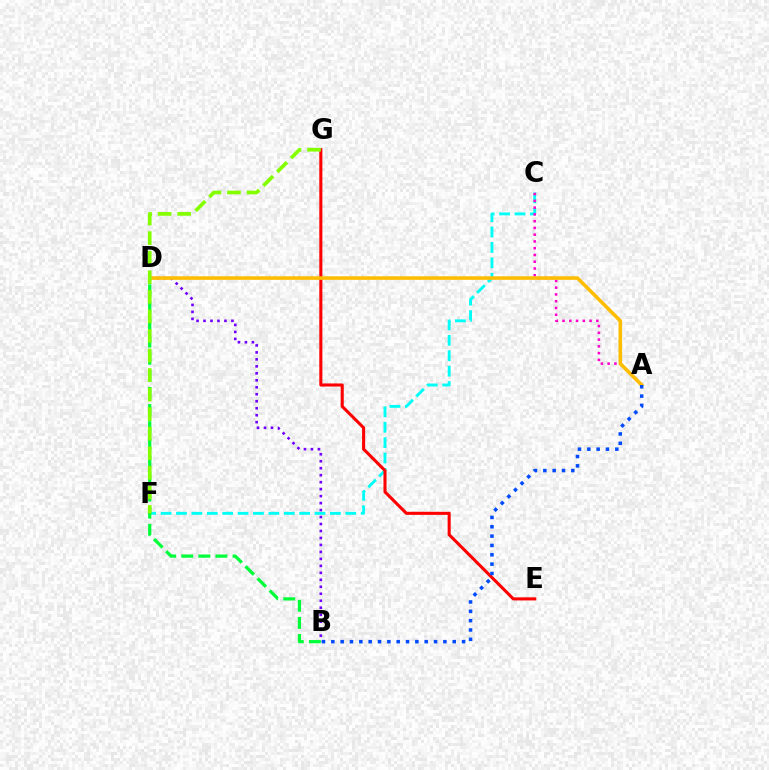{('C', 'F'): [{'color': '#00fff6', 'line_style': 'dashed', 'thickness': 2.09}], ('B', 'D'): [{'color': '#7200ff', 'line_style': 'dotted', 'thickness': 1.9}, {'color': '#00ff39', 'line_style': 'dashed', 'thickness': 2.32}], ('E', 'G'): [{'color': '#ff0000', 'line_style': 'solid', 'thickness': 2.21}], ('A', 'C'): [{'color': '#ff00cf', 'line_style': 'dotted', 'thickness': 1.84}], ('A', 'D'): [{'color': '#ffbd00', 'line_style': 'solid', 'thickness': 2.57}], ('F', 'G'): [{'color': '#84ff00', 'line_style': 'dashed', 'thickness': 2.66}], ('A', 'B'): [{'color': '#004bff', 'line_style': 'dotted', 'thickness': 2.54}]}